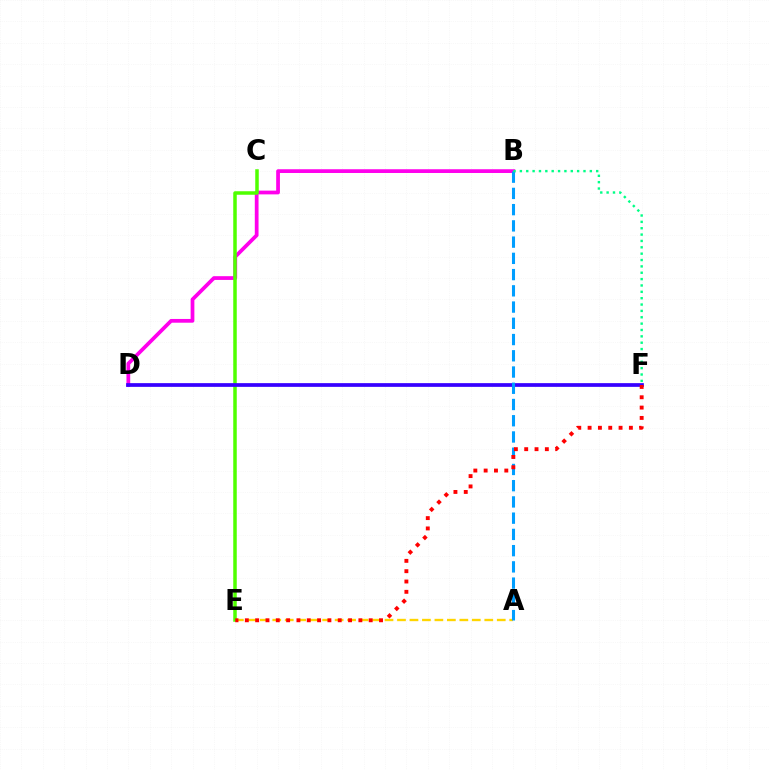{('B', 'D'): [{'color': '#ff00ed', 'line_style': 'solid', 'thickness': 2.7}], ('A', 'E'): [{'color': '#ffd500', 'line_style': 'dashed', 'thickness': 1.69}], ('C', 'E'): [{'color': '#4fff00', 'line_style': 'solid', 'thickness': 2.52}], ('D', 'F'): [{'color': '#3700ff', 'line_style': 'solid', 'thickness': 2.68}], ('A', 'B'): [{'color': '#009eff', 'line_style': 'dashed', 'thickness': 2.21}], ('E', 'F'): [{'color': '#ff0000', 'line_style': 'dotted', 'thickness': 2.8}], ('B', 'F'): [{'color': '#00ff86', 'line_style': 'dotted', 'thickness': 1.73}]}